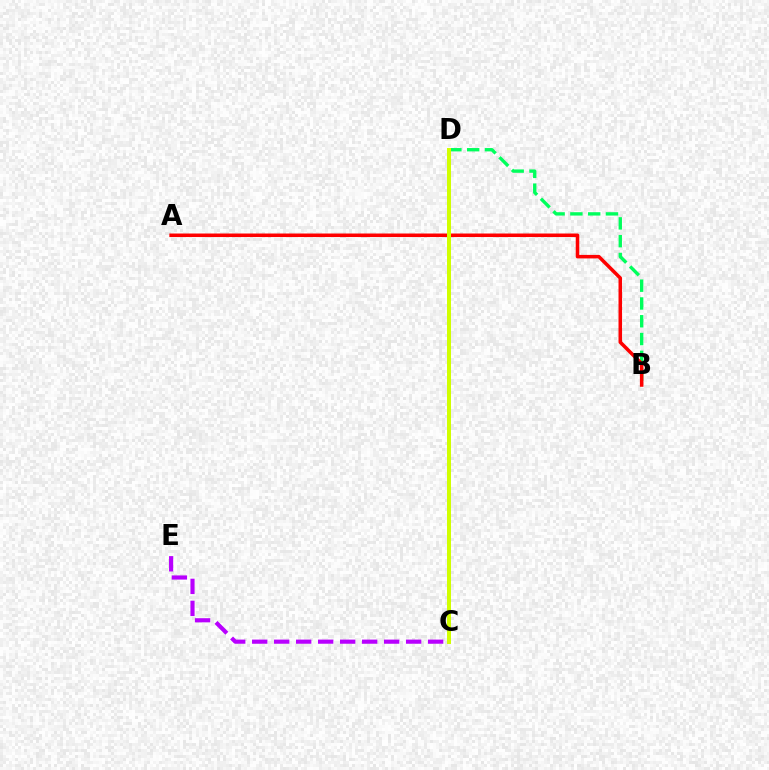{('B', 'D'): [{'color': '#00ff5c', 'line_style': 'dashed', 'thickness': 2.42}], ('C', 'D'): [{'color': '#0074ff', 'line_style': 'solid', 'thickness': 1.86}, {'color': '#d1ff00', 'line_style': 'solid', 'thickness': 2.86}], ('C', 'E'): [{'color': '#b900ff', 'line_style': 'dashed', 'thickness': 2.99}], ('A', 'B'): [{'color': '#ff0000', 'line_style': 'solid', 'thickness': 2.54}]}